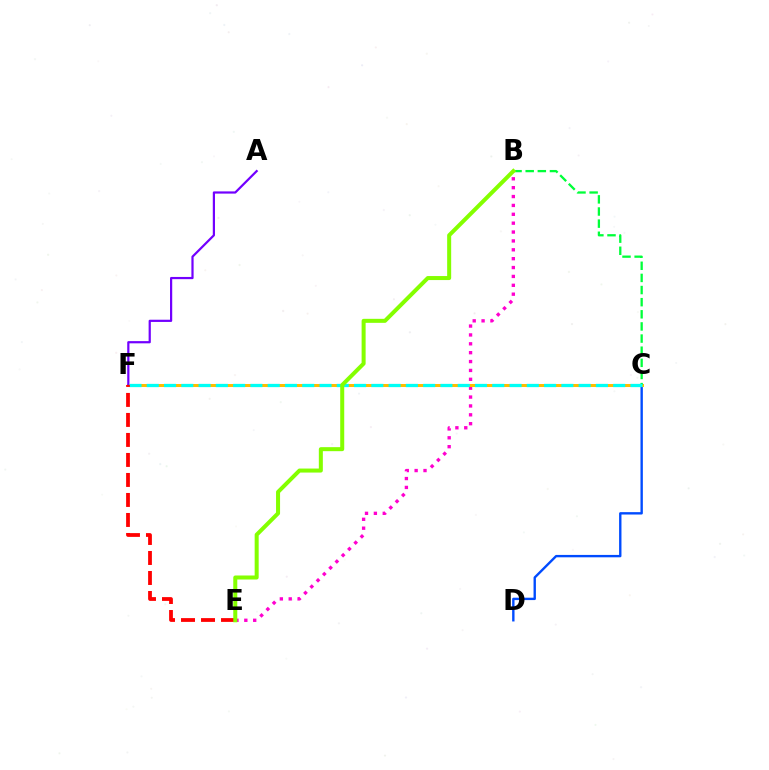{('B', 'E'): [{'color': '#ff00cf', 'line_style': 'dotted', 'thickness': 2.41}, {'color': '#84ff00', 'line_style': 'solid', 'thickness': 2.89}], ('C', 'D'): [{'color': '#004bff', 'line_style': 'solid', 'thickness': 1.71}], ('C', 'F'): [{'color': '#ffbd00', 'line_style': 'solid', 'thickness': 2.18}, {'color': '#00fff6', 'line_style': 'dashed', 'thickness': 2.35}], ('A', 'F'): [{'color': '#7200ff', 'line_style': 'solid', 'thickness': 1.59}], ('B', 'C'): [{'color': '#00ff39', 'line_style': 'dashed', 'thickness': 1.65}], ('E', 'F'): [{'color': '#ff0000', 'line_style': 'dashed', 'thickness': 2.72}]}